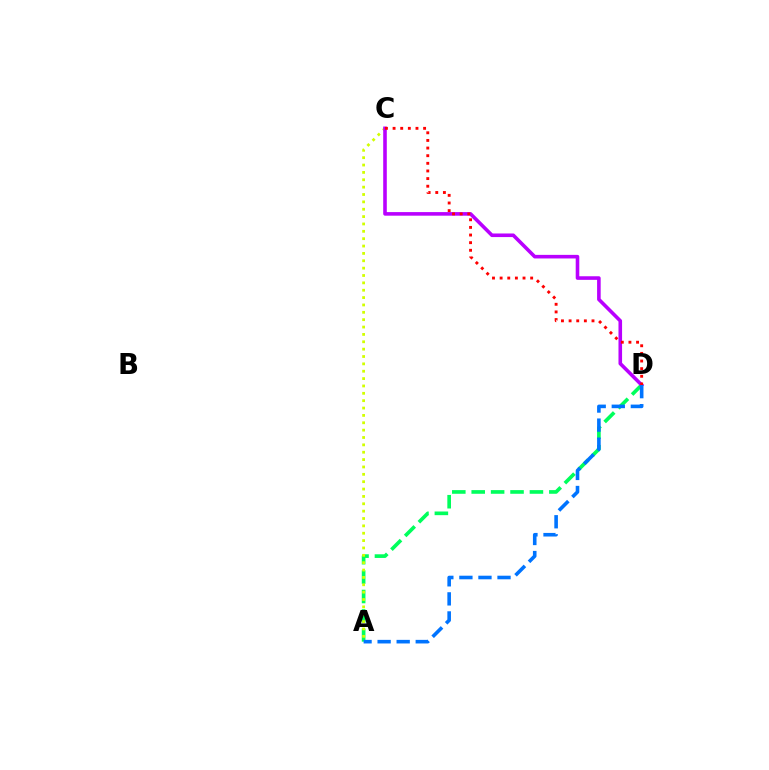{('A', 'D'): [{'color': '#00ff5c', 'line_style': 'dashed', 'thickness': 2.64}, {'color': '#0074ff', 'line_style': 'dashed', 'thickness': 2.59}], ('A', 'C'): [{'color': '#d1ff00', 'line_style': 'dotted', 'thickness': 2.0}], ('C', 'D'): [{'color': '#b900ff', 'line_style': 'solid', 'thickness': 2.59}, {'color': '#ff0000', 'line_style': 'dotted', 'thickness': 2.07}]}